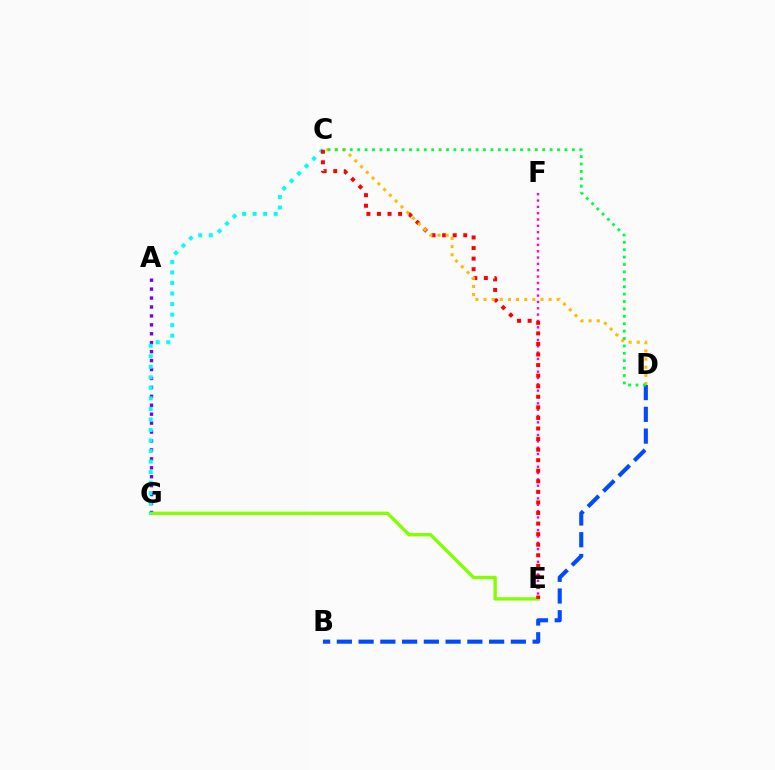{('B', 'D'): [{'color': '#004bff', 'line_style': 'dashed', 'thickness': 2.95}], ('A', 'G'): [{'color': '#7200ff', 'line_style': 'dotted', 'thickness': 2.43}], ('E', 'F'): [{'color': '#ff00cf', 'line_style': 'dotted', 'thickness': 1.72}], ('E', 'G'): [{'color': '#84ff00', 'line_style': 'solid', 'thickness': 2.42}], ('C', 'G'): [{'color': '#00fff6', 'line_style': 'dotted', 'thickness': 2.86}], ('C', 'E'): [{'color': '#ff0000', 'line_style': 'dotted', 'thickness': 2.87}], ('C', 'D'): [{'color': '#ffbd00', 'line_style': 'dotted', 'thickness': 2.21}, {'color': '#00ff39', 'line_style': 'dotted', 'thickness': 2.01}]}